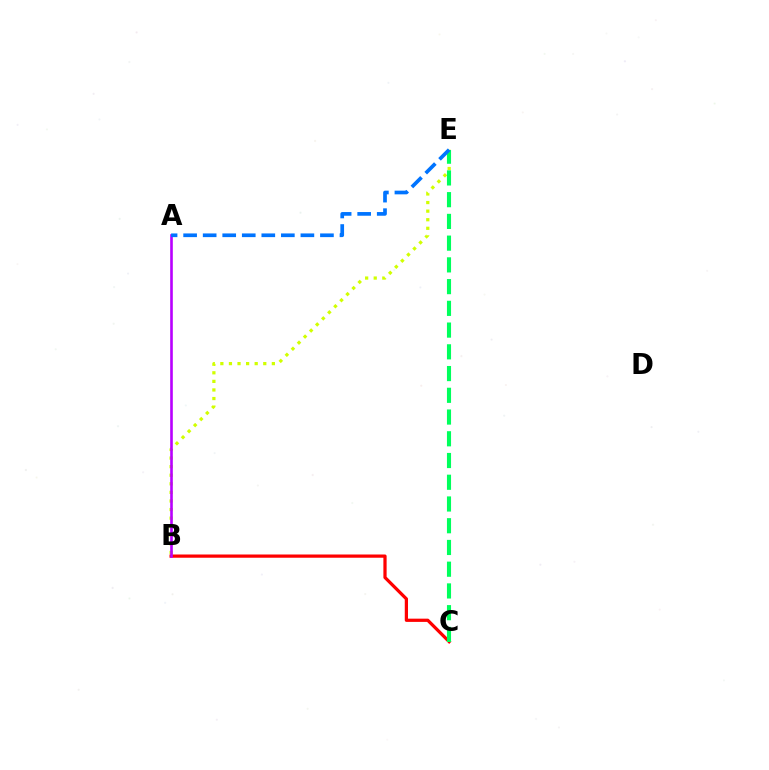{('B', 'E'): [{'color': '#d1ff00', 'line_style': 'dotted', 'thickness': 2.33}], ('B', 'C'): [{'color': '#ff0000', 'line_style': 'solid', 'thickness': 2.33}], ('C', 'E'): [{'color': '#00ff5c', 'line_style': 'dashed', 'thickness': 2.95}], ('A', 'B'): [{'color': '#b900ff', 'line_style': 'solid', 'thickness': 1.89}], ('A', 'E'): [{'color': '#0074ff', 'line_style': 'dashed', 'thickness': 2.66}]}